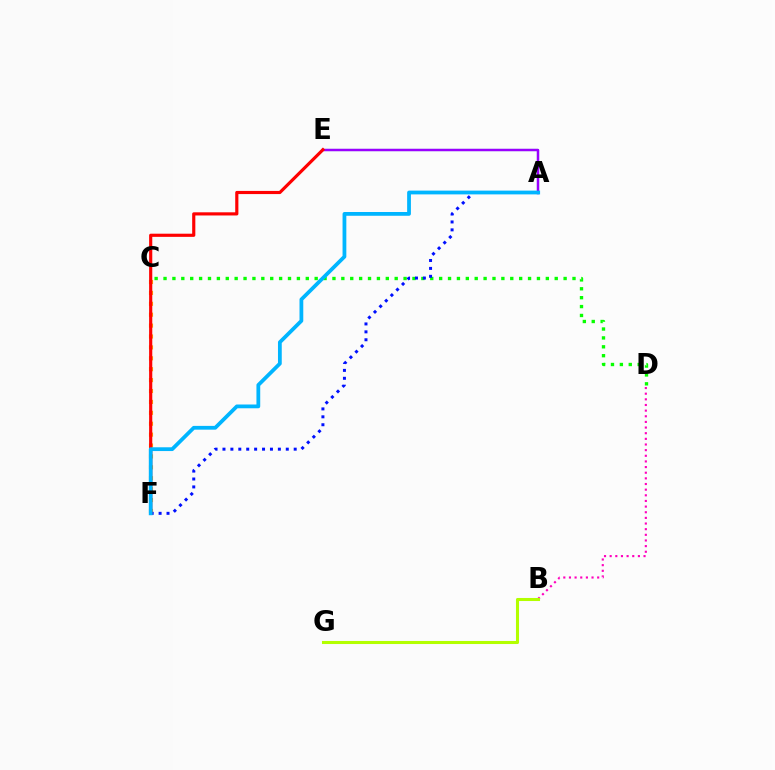{('C', 'D'): [{'color': '#08ff00', 'line_style': 'dotted', 'thickness': 2.42}], ('B', 'D'): [{'color': '#ff00bd', 'line_style': 'dotted', 'thickness': 1.53}], ('C', 'F'): [{'color': '#ffa500', 'line_style': 'dotted', 'thickness': 2.96}], ('A', 'E'): [{'color': '#00ff9d', 'line_style': 'solid', 'thickness': 1.53}, {'color': '#9b00ff', 'line_style': 'solid', 'thickness': 1.77}], ('A', 'F'): [{'color': '#0010ff', 'line_style': 'dotted', 'thickness': 2.15}, {'color': '#00b5ff', 'line_style': 'solid', 'thickness': 2.72}], ('B', 'G'): [{'color': '#b3ff00', 'line_style': 'solid', 'thickness': 2.2}], ('E', 'F'): [{'color': '#ff0000', 'line_style': 'solid', 'thickness': 2.28}]}